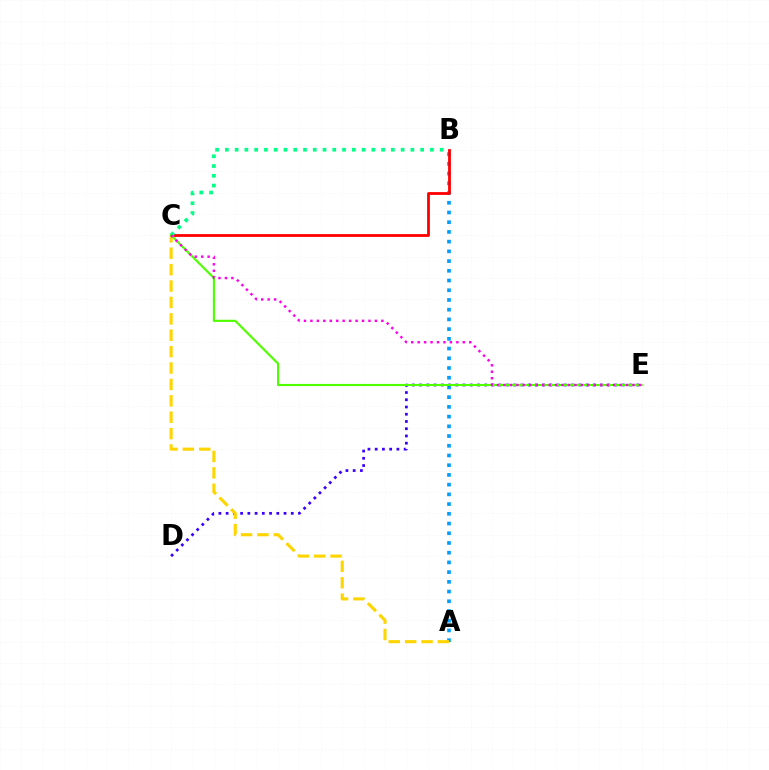{('A', 'B'): [{'color': '#009eff', 'line_style': 'dotted', 'thickness': 2.64}], ('B', 'C'): [{'color': '#ff0000', 'line_style': 'solid', 'thickness': 2.01}, {'color': '#00ff86', 'line_style': 'dotted', 'thickness': 2.65}], ('D', 'E'): [{'color': '#3700ff', 'line_style': 'dotted', 'thickness': 1.97}], ('A', 'C'): [{'color': '#ffd500', 'line_style': 'dashed', 'thickness': 2.23}], ('C', 'E'): [{'color': '#4fff00', 'line_style': 'solid', 'thickness': 1.54}, {'color': '#ff00ed', 'line_style': 'dotted', 'thickness': 1.75}]}